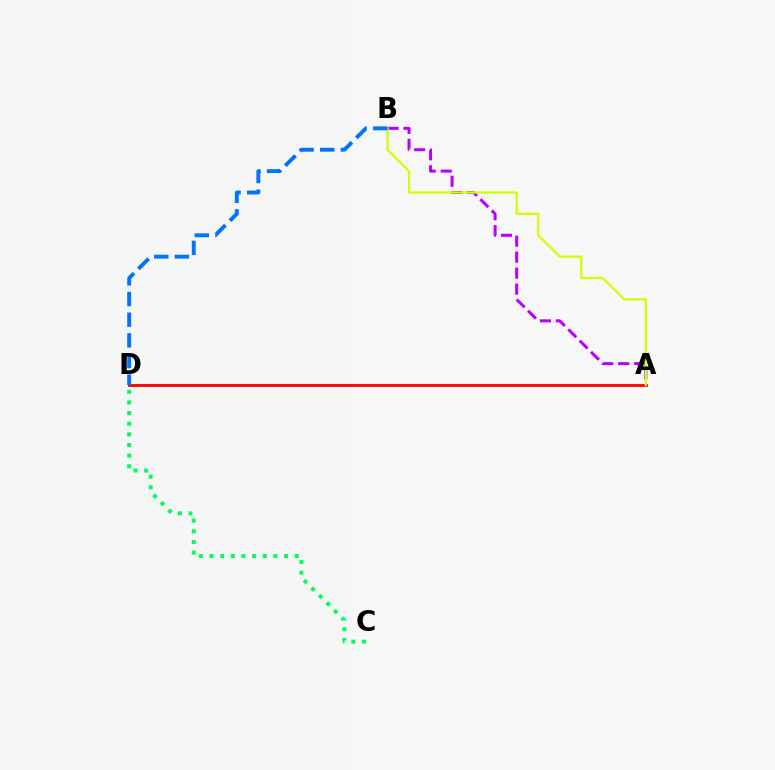{('A', 'D'): [{'color': '#ff0000', 'line_style': 'solid', 'thickness': 2.03}], ('A', 'B'): [{'color': '#b900ff', 'line_style': 'dashed', 'thickness': 2.17}, {'color': '#d1ff00', 'line_style': 'solid', 'thickness': 1.61}], ('C', 'D'): [{'color': '#00ff5c', 'line_style': 'dotted', 'thickness': 2.89}], ('B', 'D'): [{'color': '#0074ff', 'line_style': 'dashed', 'thickness': 2.8}]}